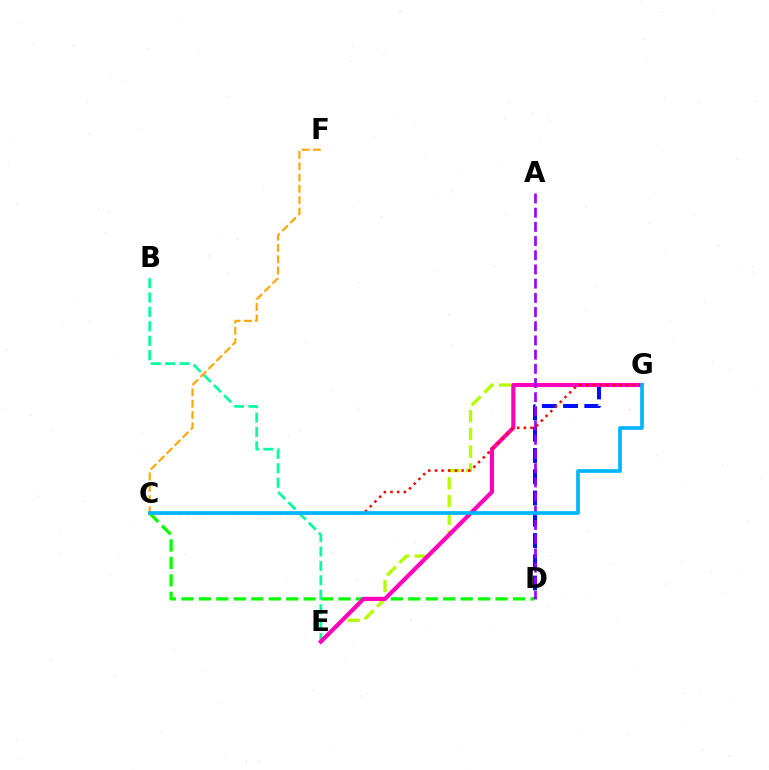{('E', 'G'): [{'color': '#b3ff00', 'line_style': 'dashed', 'thickness': 2.41}, {'color': '#ff00bd', 'line_style': 'solid', 'thickness': 2.98}], ('D', 'G'): [{'color': '#0010ff', 'line_style': 'dashed', 'thickness': 2.89}], ('C', 'D'): [{'color': '#08ff00', 'line_style': 'dashed', 'thickness': 2.37}], ('B', 'E'): [{'color': '#00ff9d', 'line_style': 'dashed', 'thickness': 1.96}], ('A', 'D'): [{'color': '#9b00ff', 'line_style': 'dashed', 'thickness': 1.93}], ('C', 'F'): [{'color': '#ffa500', 'line_style': 'dashed', 'thickness': 1.54}], ('C', 'G'): [{'color': '#ff0000', 'line_style': 'dotted', 'thickness': 1.81}, {'color': '#00b5ff', 'line_style': 'solid', 'thickness': 2.66}]}